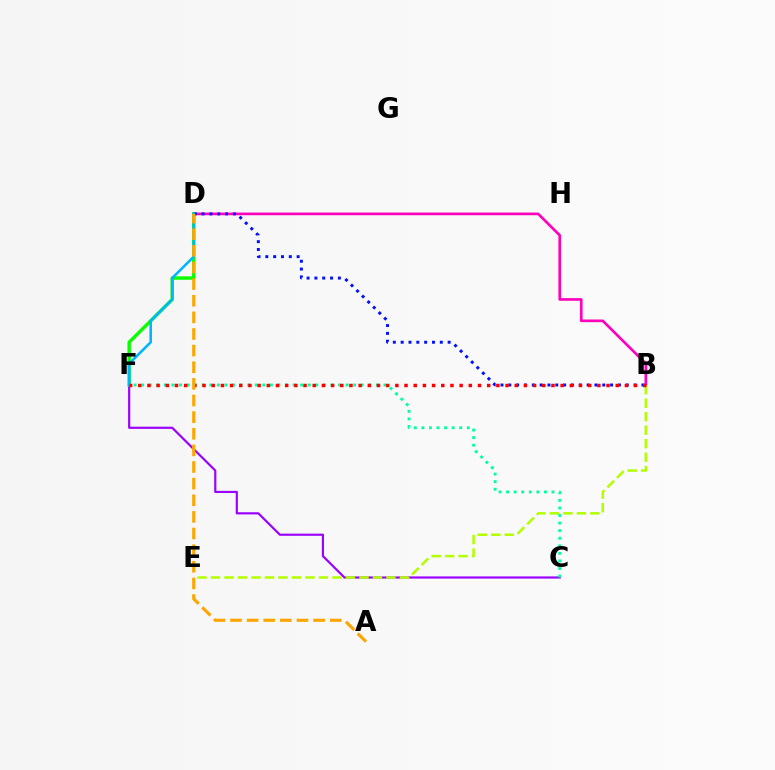{('C', 'F'): [{'color': '#9b00ff', 'line_style': 'solid', 'thickness': 1.56}, {'color': '#00ff9d', 'line_style': 'dotted', 'thickness': 2.06}], ('B', 'D'): [{'color': '#ff00bd', 'line_style': 'solid', 'thickness': 1.92}, {'color': '#0010ff', 'line_style': 'dotted', 'thickness': 2.13}], ('D', 'F'): [{'color': '#08ff00', 'line_style': 'solid', 'thickness': 2.44}, {'color': '#00b5ff', 'line_style': 'solid', 'thickness': 1.85}], ('B', 'E'): [{'color': '#b3ff00', 'line_style': 'dashed', 'thickness': 1.83}], ('B', 'F'): [{'color': '#ff0000', 'line_style': 'dotted', 'thickness': 2.49}], ('A', 'D'): [{'color': '#ffa500', 'line_style': 'dashed', 'thickness': 2.26}]}